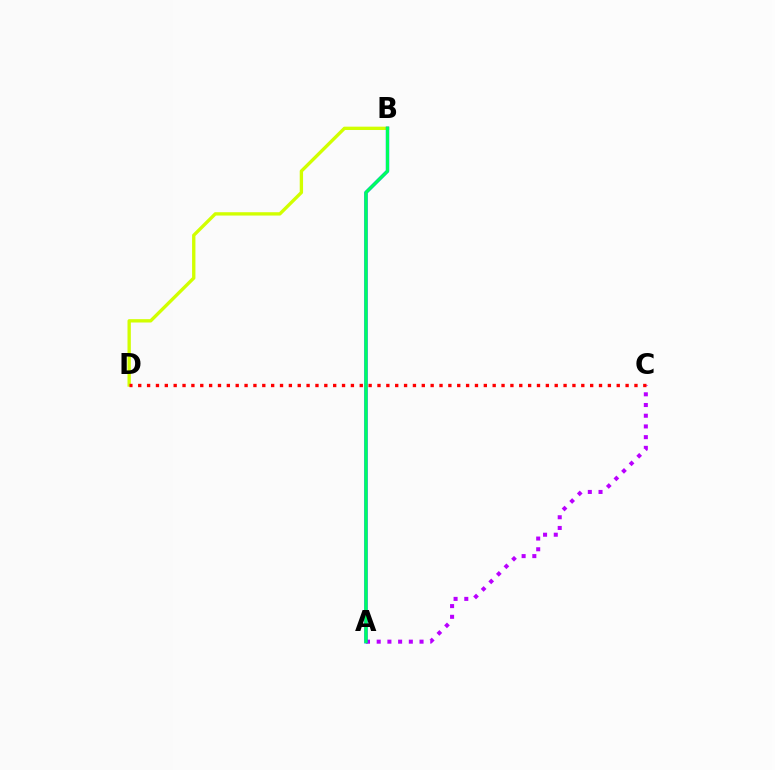{('B', 'D'): [{'color': '#d1ff00', 'line_style': 'solid', 'thickness': 2.41}], ('A', 'C'): [{'color': '#b900ff', 'line_style': 'dotted', 'thickness': 2.91}], ('C', 'D'): [{'color': '#ff0000', 'line_style': 'dotted', 'thickness': 2.41}], ('A', 'B'): [{'color': '#0074ff', 'line_style': 'solid', 'thickness': 2.45}, {'color': '#00ff5c', 'line_style': 'solid', 'thickness': 2.21}]}